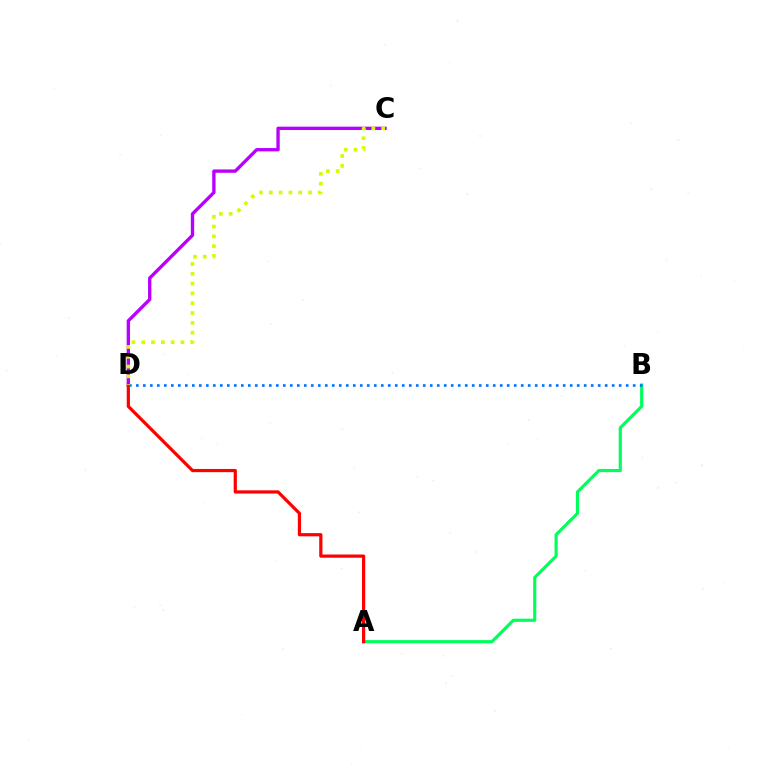{('A', 'B'): [{'color': '#00ff5c', 'line_style': 'solid', 'thickness': 2.27}], ('C', 'D'): [{'color': '#b900ff', 'line_style': 'solid', 'thickness': 2.41}, {'color': '#d1ff00', 'line_style': 'dotted', 'thickness': 2.66}], ('A', 'D'): [{'color': '#ff0000', 'line_style': 'solid', 'thickness': 2.31}], ('B', 'D'): [{'color': '#0074ff', 'line_style': 'dotted', 'thickness': 1.9}]}